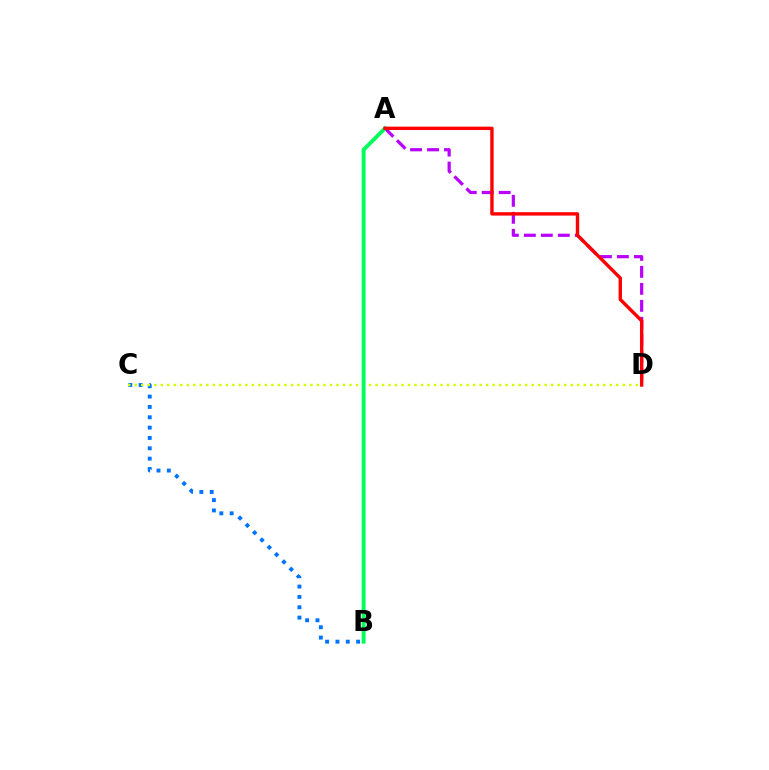{('B', 'C'): [{'color': '#0074ff', 'line_style': 'dotted', 'thickness': 2.81}], ('A', 'D'): [{'color': '#b900ff', 'line_style': 'dashed', 'thickness': 2.31}, {'color': '#ff0000', 'line_style': 'solid', 'thickness': 2.43}], ('C', 'D'): [{'color': '#d1ff00', 'line_style': 'dotted', 'thickness': 1.77}], ('A', 'B'): [{'color': '#00ff5c', 'line_style': 'solid', 'thickness': 2.83}]}